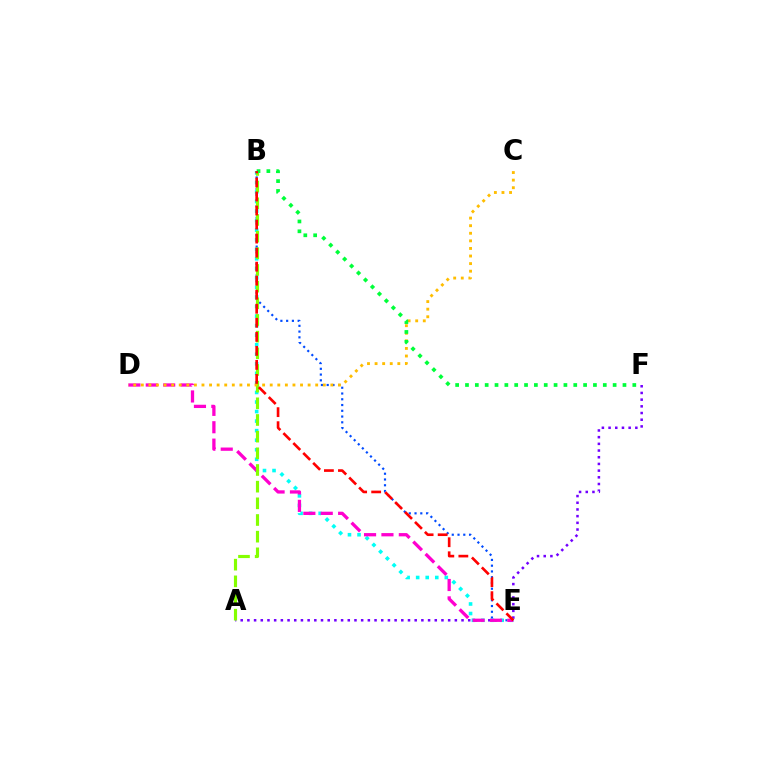{('A', 'F'): [{'color': '#7200ff', 'line_style': 'dotted', 'thickness': 1.82}], ('B', 'E'): [{'color': '#004bff', 'line_style': 'dotted', 'thickness': 1.57}, {'color': '#00fff6', 'line_style': 'dotted', 'thickness': 2.59}, {'color': '#ff0000', 'line_style': 'dashed', 'thickness': 1.91}], ('D', 'E'): [{'color': '#ff00cf', 'line_style': 'dashed', 'thickness': 2.36}], ('A', 'B'): [{'color': '#84ff00', 'line_style': 'dashed', 'thickness': 2.26}], ('C', 'D'): [{'color': '#ffbd00', 'line_style': 'dotted', 'thickness': 2.06}], ('B', 'F'): [{'color': '#00ff39', 'line_style': 'dotted', 'thickness': 2.67}]}